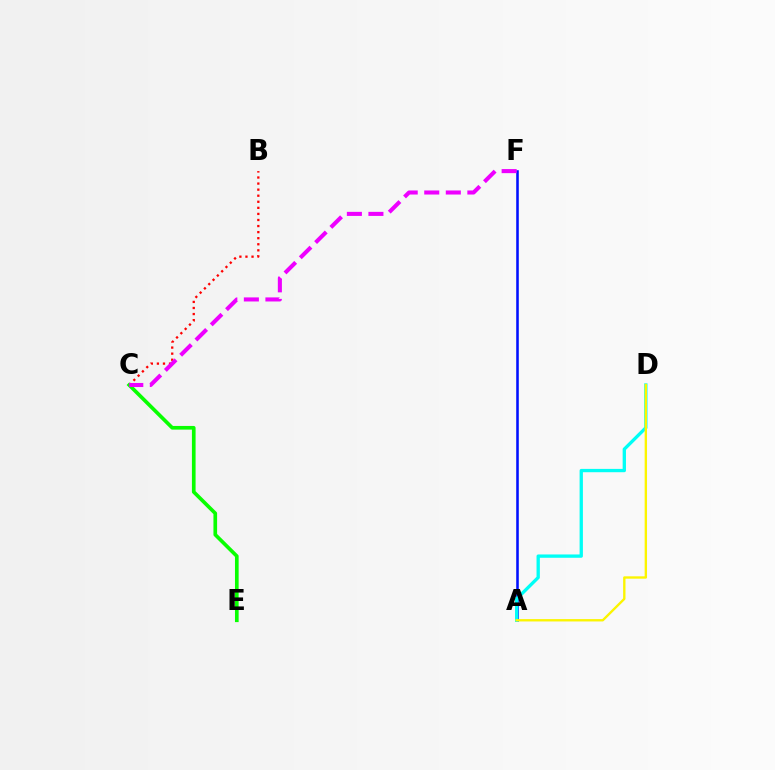{('B', 'C'): [{'color': '#ff0000', 'line_style': 'dotted', 'thickness': 1.65}], ('A', 'F'): [{'color': '#0010ff', 'line_style': 'solid', 'thickness': 1.85}], ('A', 'D'): [{'color': '#00fff6', 'line_style': 'solid', 'thickness': 2.39}, {'color': '#fcf500', 'line_style': 'solid', 'thickness': 1.7}], ('C', 'E'): [{'color': '#08ff00', 'line_style': 'solid', 'thickness': 2.64}], ('C', 'F'): [{'color': '#ee00ff', 'line_style': 'dashed', 'thickness': 2.93}]}